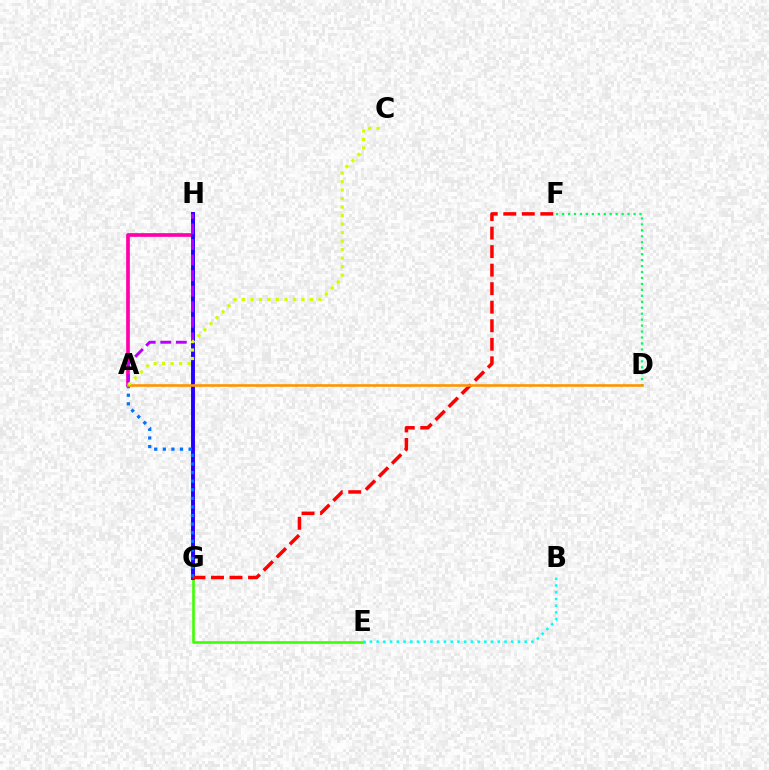{('A', 'H'): [{'color': '#ff00ac', 'line_style': 'solid', 'thickness': 2.66}, {'color': '#b900ff', 'line_style': 'dashed', 'thickness': 2.11}], ('D', 'F'): [{'color': '#00ff5c', 'line_style': 'dotted', 'thickness': 1.62}], ('E', 'G'): [{'color': '#3dff00', 'line_style': 'solid', 'thickness': 1.86}], ('G', 'H'): [{'color': '#2500ff', 'line_style': 'solid', 'thickness': 2.81}], ('B', 'E'): [{'color': '#00fff6', 'line_style': 'dotted', 'thickness': 1.83}], ('F', 'G'): [{'color': '#ff0000', 'line_style': 'dashed', 'thickness': 2.52}], ('A', 'G'): [{'color': '#0074ff', 'line_style': 'dotted', 'thickness': 2.34}], ('A', 'D'): [{'color': '#ff9400', 'line_style': 'solid', 'thickness': 1.87}], ('A', 'C'): [{'color': '#d1ff00', 'line_style': 'dotted', 'thickness': 2.31}]}